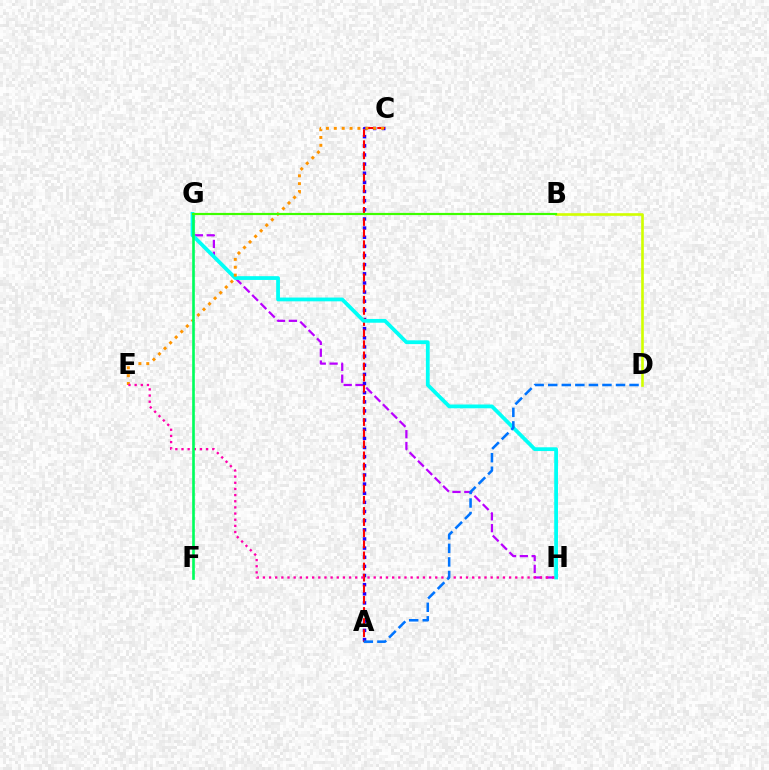{('G', 'H'): [{'color': '#b900ff', 'line_style': 'dashed', 'thickness': 1.61}, {'color': '#00fff6', 'line_style': 'solid', 'thickness': 2.72}], ('B', 'D'): [{'color': '#d1ff00', 'line_style': 'solid', 'thickness': 1.9}], ('A', 'C'): [{'color': '#2500ff', 'line_style': 'dotted', 'thickness': 2.48}, {'color': '#ff0000', 'line_style': 'dashed', 'thickness': 1.51}], ('C', 'E'): [{'color': '#ff9400', 'line_style': 'dotted', 'thickness': 2.14}], ('E', 'H'): [{'color': '#ff00ac', 'line_style': 'dotted', 'thickness': 1.67}], ('F', 'G'): [{'color': '#00ff5c', 'line_style': 'solid', 'thickness': 1.9}], ('A', 'D'): [{'color': '#0074ff', 'line_style': 'dashed', 'thickness': 1.84}], ('B', 'G'): [{'color': '#3dff00', 'line_style': 'solid', 'thickness': 1.58}]}